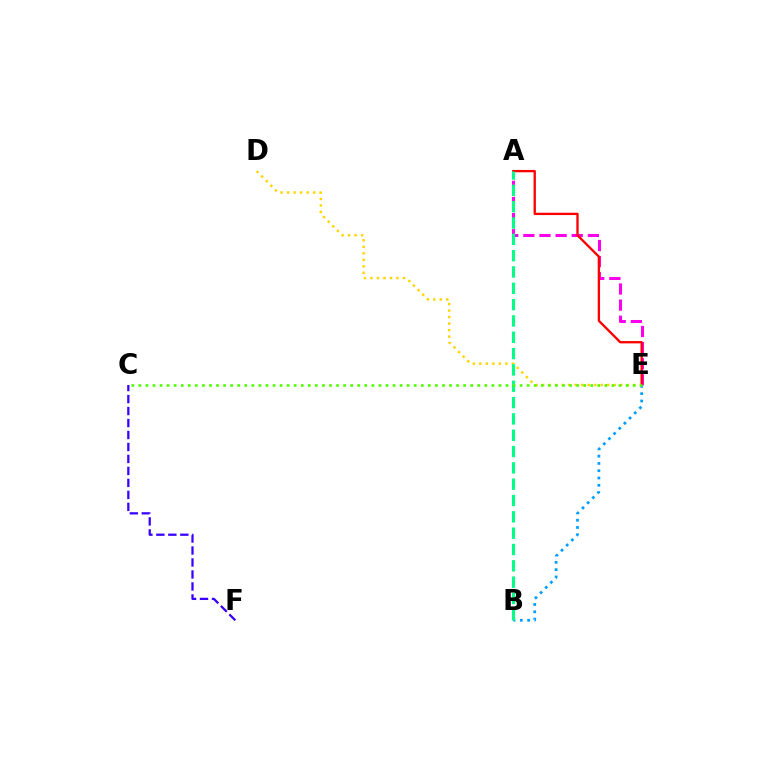{('A', 'E'): [{'color': '#ff00ed', 'line_style': 'dashed', 'thickness': 2.19}, {'color': '#ff0000', 'line_style': 'solid', 'thickness': 1.68}], ('D', 'E'): [{'color': '#ffd500', 'line_style': 'dotted', 'thickness': 1.77}], ('B', 'E'): [{'color': '#009eff', 'line_style': 'dotted', 'thickness': 1.98}], ('A', 'B'): [{'color': '#00ff86', 'line_style': 'dashed', 'thickness': 2.22}], ('C', 'F'): [{'color': '#3700ff', 'line_style': 'dashed', 'thickness': 1.63}], ('C', 'E'): [{'color': '#4fff00', 'line_style': 'dotted', 'thickness': 1.92}]}